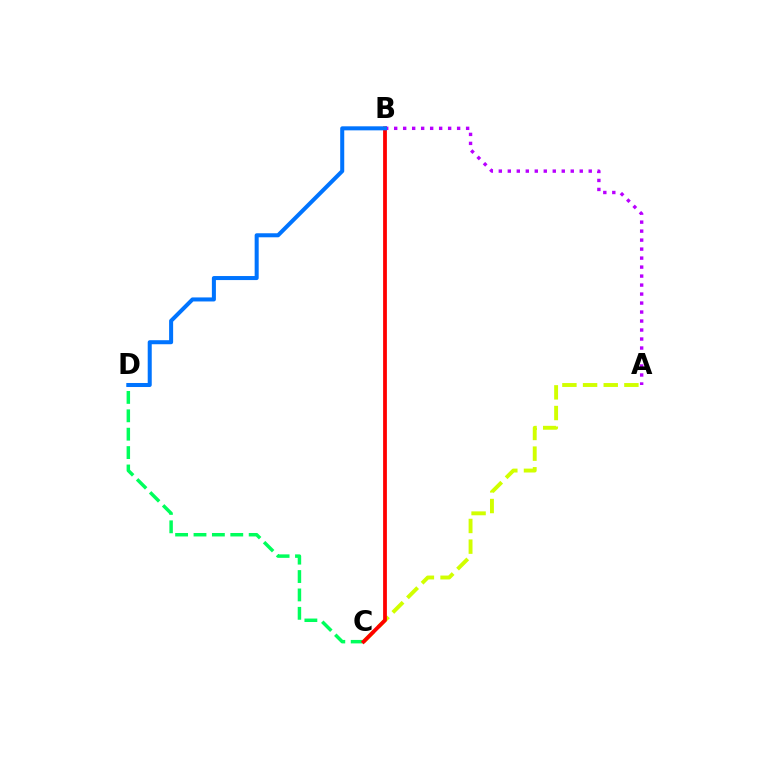{('C', 'D'): [{'color': '#00ff5c', 'line_style': 'dashed', 'thickness': 2.5}], ('A', 'B'): [{'color': '#b900ff', 'line_style': 'dotted', 'thickness': 2.44}], ('A', 'C'): [{'color': '#d1ff00', 'line_style': 'dashed', 'thickness': 2.81}], ('B', 'C'): [{'color': '#ff0000', 'line_style': 'solid', 'thickness': 2.72}], ('B', 'D'): [{'color': '#0074ff', 'line_style': 'solid', 'thickness': 2.9}]}